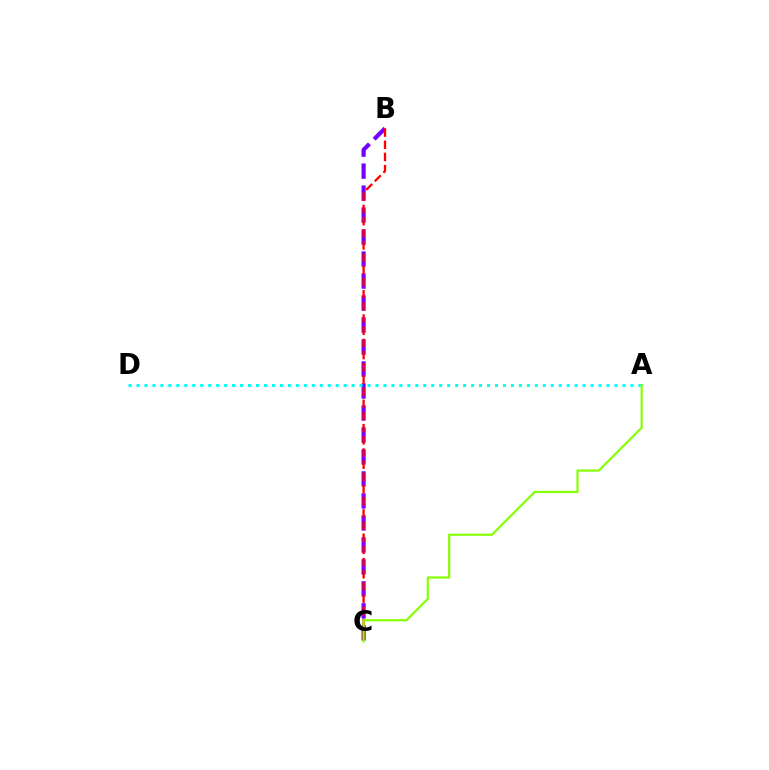{('B', 'C'): [{'color': '#7200ff', 'line_style': 'dashed', 'thickness': 2.99}, {'color': '#ff0000', 'line_style': 'dashed', 'thickness': 1.65}], ('A', 'D'): [{'color': '#00fff6', 'line_style': 'dotted', 'thickness': 2.16}], ('A', 'C'): [{'color': '#84ff00', 'line_style': 'solid', 'thickness': 1.56}]}